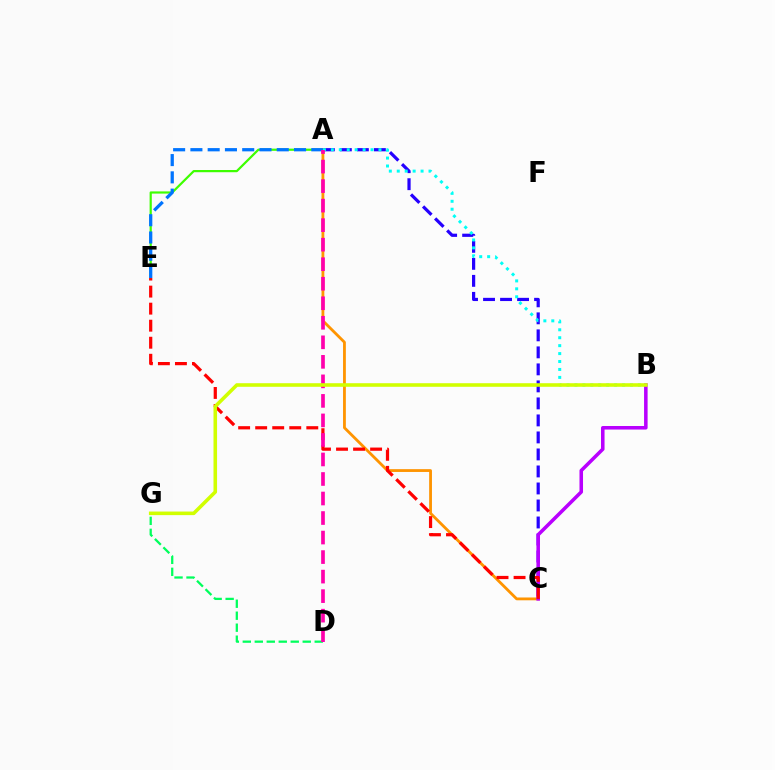{('A', 'E'): [{'color': '#3dff00', 'line_style': 'solid', 'thickness': 1.59}, {'color': '#0074ff', 'line_style': 'dashed', 'thickness': 2.35}], ('A', 'C'): [{'color': '#2500ff', 'line_style': 'dashed', 'thickness': 2.31}, {'color': '#ff9400', 'line_style': 'solid', 'thickness': 2.02}], ('D', 'G'): [{'color': '#00ff5c', 'line_style': 'dashed', 'thickness': 1.63}], ('B', 'C'): [{'color': '#b900ff', 'line_style': 'solid', 'thickness': 2.55}], ('C', 'E'): [{'color': '#ff0000', 'line_style': 'dashed', 'thickness': 2.31}], ('A', 'B'): [{'color': '#00fff6', 'line_style': 'dotted', 'thickness': 2.16}], ('A', 'D'): [{'color': '#ff00ac', 'line_style': 'dashed', 'thickness': 2.65}], ('B', 'G'): [{'color': '#d1ff00', 'line_style': 'solid', 'thickness': 2.57}]}